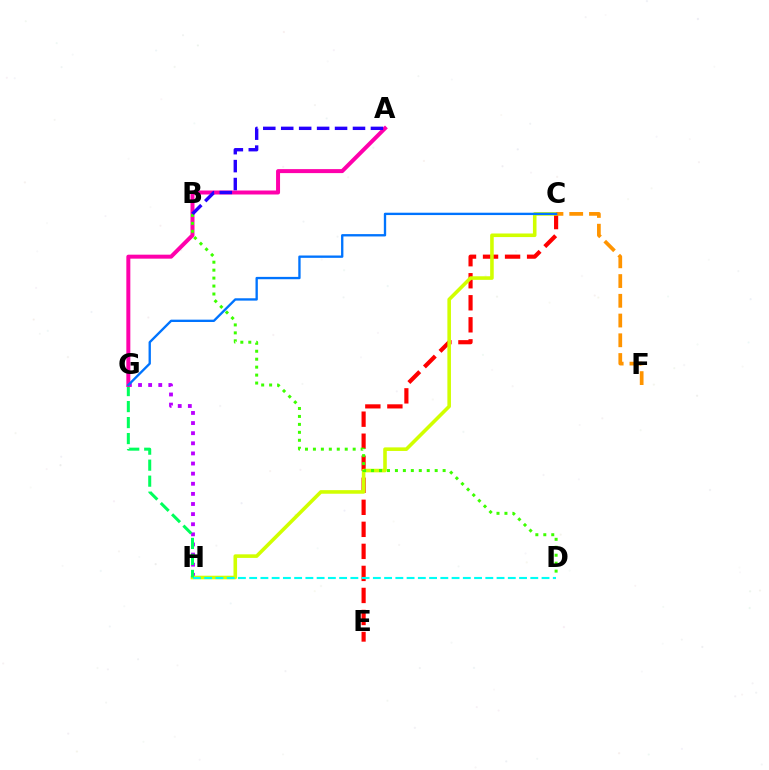{('G', 'H'): [{'color': '#b900ff', 'line_style': 'dotted', 'thickness': 2.75}, {'color': '#00ff5c', 'line_style': 'dashed', 'thickness': 2.17}], ('C', 'E'): [{'color': '#ff0000', 'line_style': 'dashed', 'thickness': 2.99}], ('C', 'H'): [{'color': '#d1ff00', 'line_style': 'solid', 'thickness': 2.58}], ('D', 'H'): [{'color': '#00fff6', 'line_style': 'dashed', 'thickness': 1.53}], ('A', 'G'): [{'color': '#ff00ac', 'line_style': 'solid', 'thickness': 2.87}], ('C', 'F'): [{'color': '#ff9400', 'line_style': 'dashed', 'thickness': 2.68}], ('B', 'D'): [{'color': '#3dff00', 'line_style': 'dotted', 'thickness': 2.16}], ('A', 'B'): [{'color': '#2500ff', 'line_style': 'dashed', 'thickness': 2.44}], ('C', 'G'): [{'color': '#0074ff', 'line_style': 'solid', 'thickness': 1.69}]}